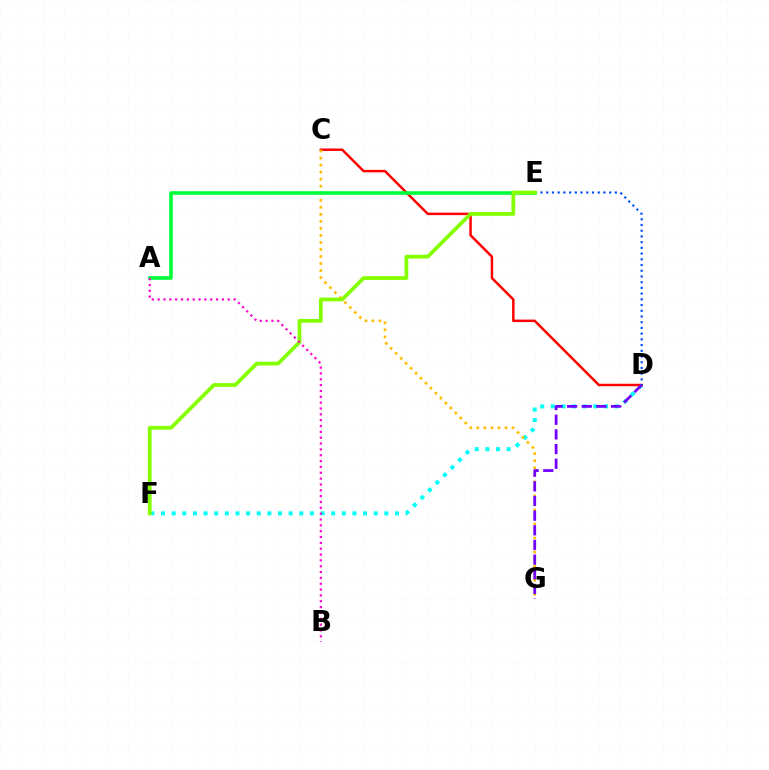{('D', 'F'): [{'color': '#00fff6', 'line_style': 'dotted', 'thickness': 2.89}], ('C', 'D'): [{'color': '#ff0000', 'line_style': 'solid', 'thickness': 1.78}], ('C', 'G'): [{'color': '#ffbd00', 'line_style': 'dotted', 'thickness': 1.91}], ('D', 'G'): [{'color': '#7200ff', 'line_style': 'dashed', 'thickness': 1.99}], ('D', 'E'): [{'color': '#004bff', 'line_style': 'dotted', 'thickness': 1.55}], ('A', 'E'): [{'color': '#00ff39', 'line_style': 'solid', 'thickness': 2.59}], ('E', 'F'): [{'color': '#84ff00', 'line_style': 'solid', 'thickness': 2.7}], ('A', 'B'): [{'color': '#ff00cf', 'line_style': 'dotted', 'thickness': 1.59}]}